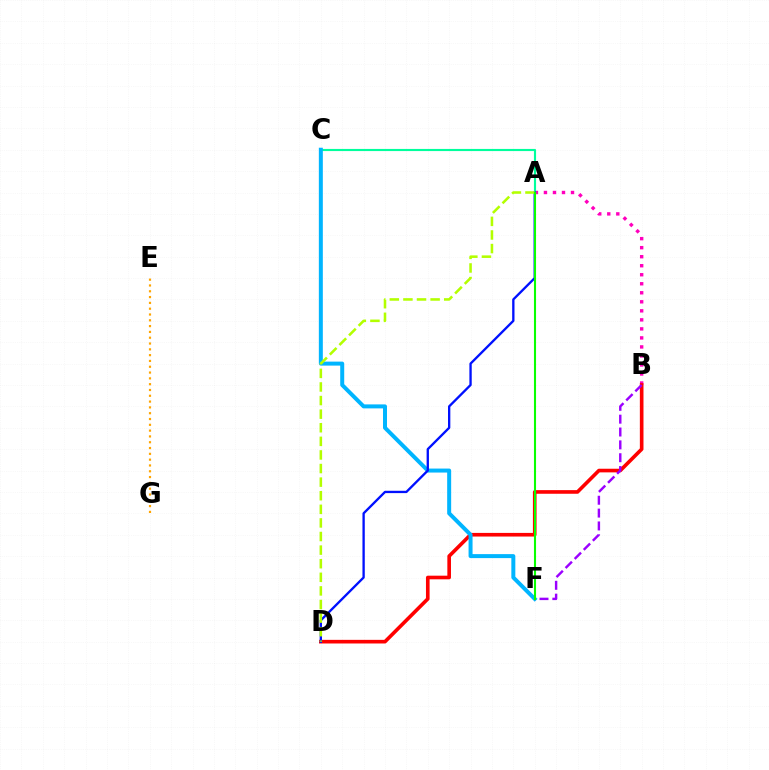{('A', 'B'): [{'color': '#ff00bd', 'line_style': 'dotted', 'thickness': 2.45}], ('B', 'D'): [{'color': '#ff0000', 'line_style': 'solid', 'thickness': 2.62}], ('A', 'C'): [{'color': '#00ff9d', 'line_style': 'solid', 'thickness': 1.54}], ('C', 'F'): [{'color': '#00b5ff', 'line_style': 'solid', 'thickness': 2.87}], ('A', 'D'): [{'color': '#0010ff', 'line_style': 'solid', 'thickness': 1.67}, {'color': '#b3ff00', 'line_style': 'dashed', 'thickness': 1.85}], ('E', 'G'): [{'color': '#ffa500', 'line_style': 'dotted', 'thickness': 1.58}], ('B', 'F'): [{'color': '#9b00ff', 'line_style': 'dashed', 'thickness': 1.75}], ('A', 'F'): [{'color': '#08ff00', 'line_style': 'solid', 'thickness': 1.51}]}